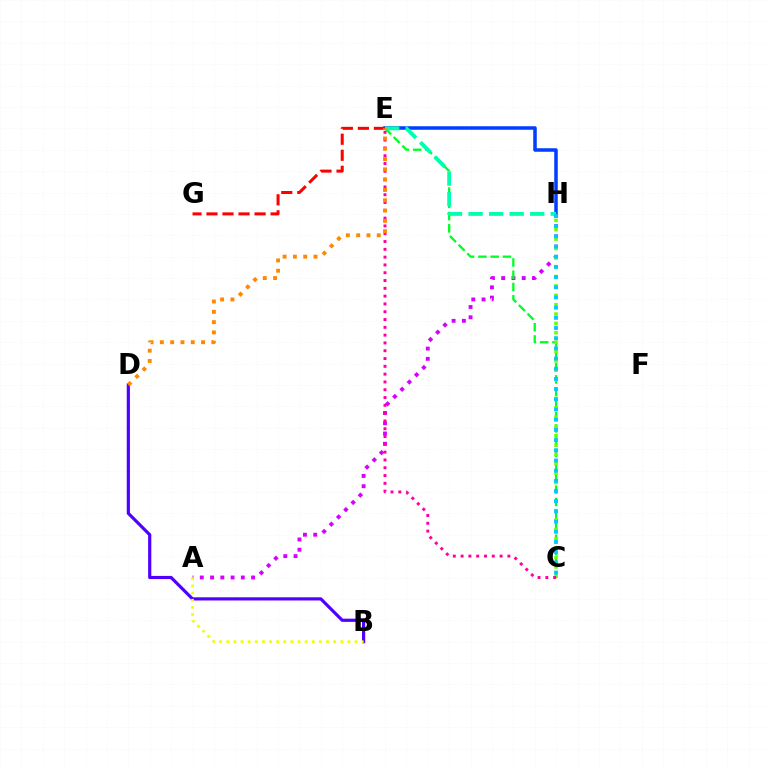{('A', 'H'): [{'color': '#d600ff', 'line_style': 'dotted', 'thickness': 2.79}], ('B', 'D'): [{'color': '#4f00ff', 'line_style': 'solid', 'thickness': 2.29}], ('C', 'E'): [{'color': '#00ff27', 'line_style': 'dashed', 'thickness': 1.67}, {'color': '#ff00a0', 'line_style': 'dotted', 'thickness': 2.12}], ('C', 'H'): [{'color': '#66ff00', 'line_style': 'dotted', 'thickness': 2.54}, {'color': '#00c7ff', 'line_style': 'dotted', 'thickness': 2.77}], ('E', 'H'): [{'color': '#003fff', 'line_style': 'solid', 'thickness': 2.54}, {'color': '#00ffaf', 'line_style': 'dashed', 'thickness': 2.79}], ('E', 'G'): [{'color': '#ff0000', 'line_style': 'dashed', 'thickness': 2.18}], ('D', 'E'): [{'color': '#ff8800', 'line_style': 'dotted', 'thickness': 2.8}], ('A', 'B'): [{'color': '#eeff00', 'line_style': 'dotted', 'thickness': 1.94}]}